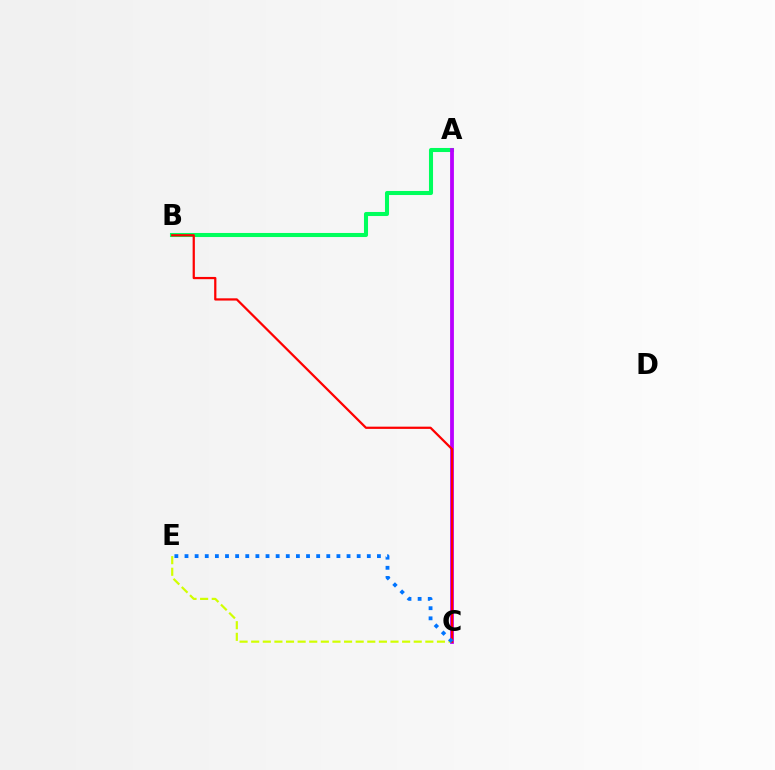{('A', 'B'): [{'color': '#00ff5c', 'line_style': 'solid', 'thickness': 2.92}], ('A', 'C'): [{'color': '#b900ff', 'line_style': 'solid', 'thickness': 2.74}], ('C', 'E'): [{'color': '#d1ff00', 'line_style': 'dashed', 'thickness': 1.58}, {'color': '#0074ff', 'line_style': 'dotted', 'thickness': 2.75}], ('B', 'C'): [{'color': '#ff0000', 'line_style': 'solid', 'thickness': 1.61}]}